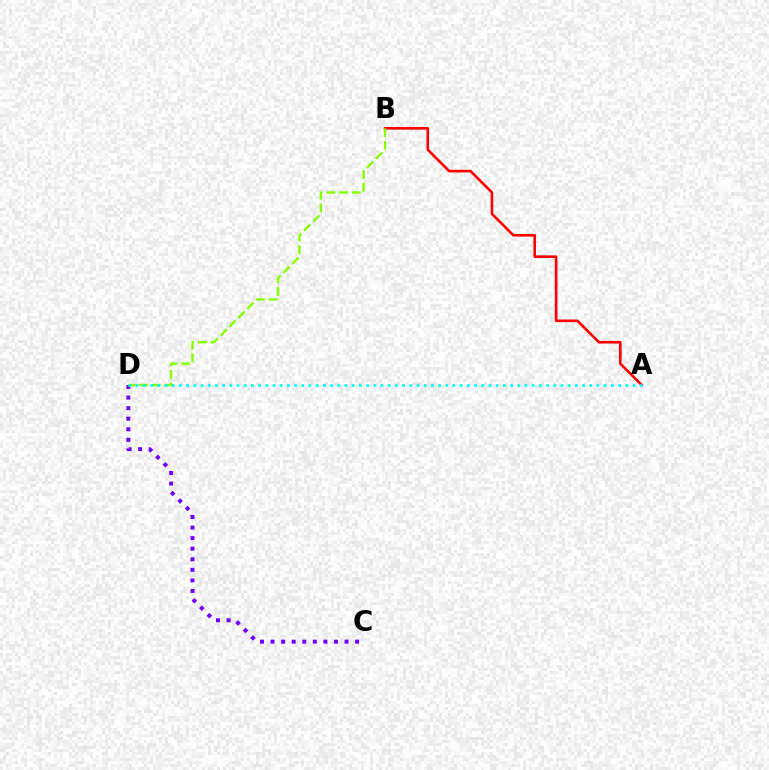{('A', 'B'): [{'color': '#ff0000', 'line_style': 'solid', 'thickness': 1.89}], ('C', 'D'): [{'color': '#7200ff', 'line_style': 'dotted', 'thickness': 2.87}], ('B', 'D'): [{'color': '#84ff00', 'line_style': 'dashed', 'thickness': 1.72}], ('A', 'D'): [{'color': '#00fff6', 'line_style': 'dotted', 'thickness': 1.96}]}